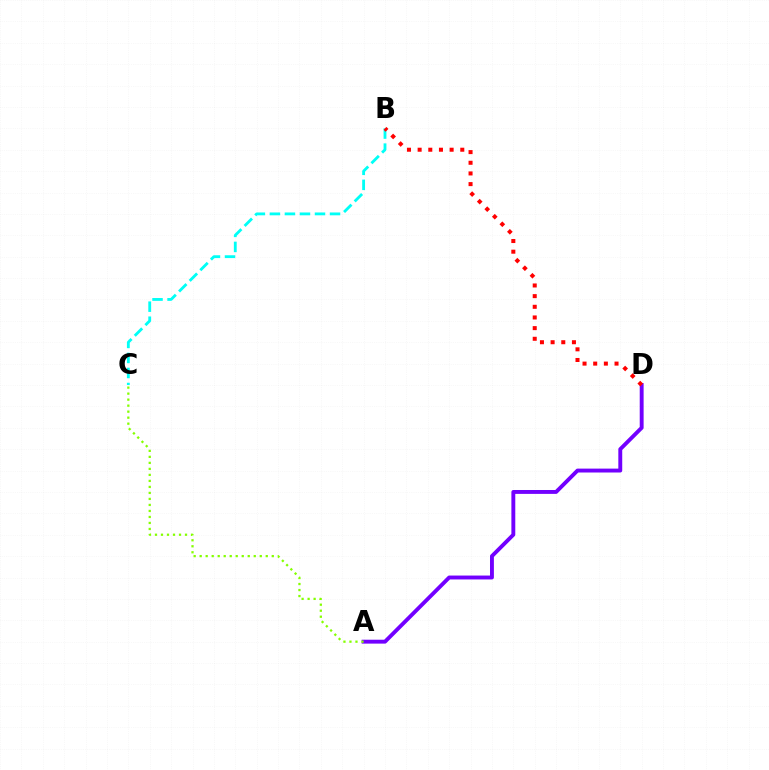{('B', 'C'): [{'color': '#00fff6', 'line_style': 'dashed', 'thickness': 2.04}], ('A', 'D'): [{'color': '#7200ff', 'line_style': 'solid', 'thickness': 2.8}], ('B', 'D'): [{'color': '#ff0000', 'line_style': 'dotted', 'thickness': 2.9}], ('A', 'C'): [{'color': '#84ff00', 'line_style': 'dotted', 'thickness': 1.63}]}